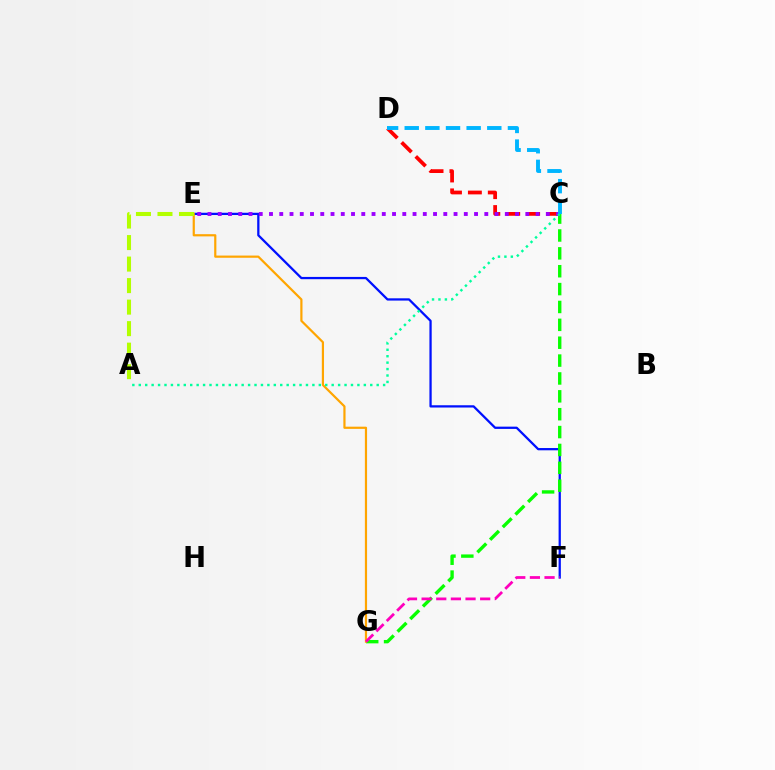{('C', 'D'): [{'color': '#ff0000', 'line_style': 'dashed', 'thickness': 2.7}, {'color': '#00b5ff', 'line_style': 'dashed', 'thickness': 2.8}], ('E', 'F'): [{'color': '#0010ff', 'line_style': 'solid', 'thickness': 1.63}], ('C', 'G'): [{'color': '#08ff00', 'line_style': 'dashed', 'thickness': 2.43}], ('E', 'G'): [{'color': '#ffa500', 'line_style': 'solid', 'thickness': 1.58}], ('C', 'E'): [{'color': '#9b00ff', 'line_style': 'dotted', 'thickness': 2.79}], ('A', 'C'): [{'color': '#00ff9d', 'line_style': 'dotted', 'thickness': 1.75}], ('A', 'E'): [{'color': '#b3ff00', 'line_style': 'dashed', 'thickness': 2.92}], ('F', 'G'): [{'color': '#ff00bd', 'line_style': 'dashed', 'thickness': 1.99}]}